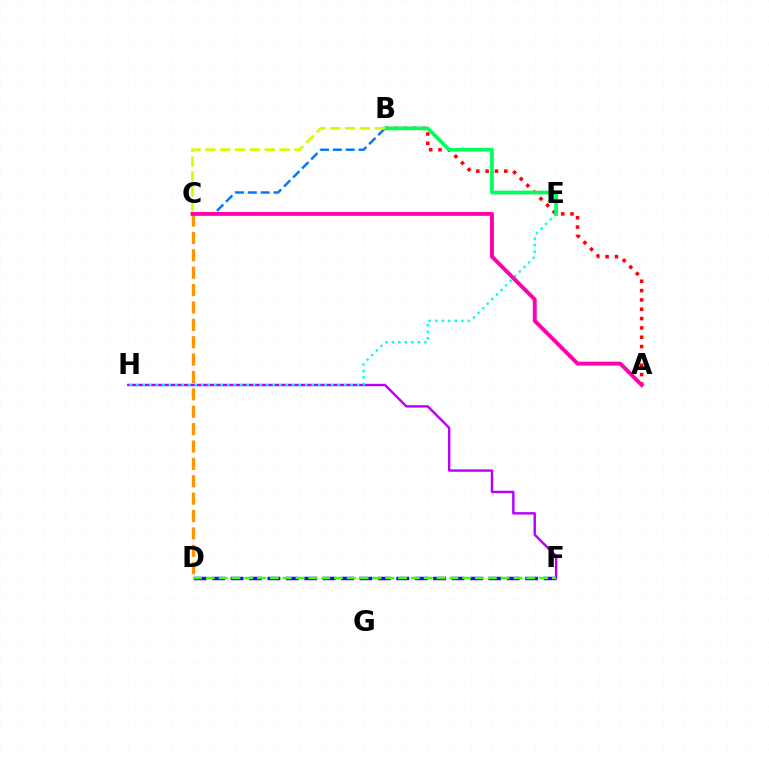{('F', 'H'): [{'color': '#b900ff', 'line_style': 'solid', 'thickness': 1.75}], ('A', 'B'): [{'color': '#ff0000', 'line_style': 'dotted', 'thickness': 2.53}], ('E', 'H'): [{'color': '#00fff6', 'line_style': 'dotted', 'thickness': 1.76}], ('C', 'D'): [{'color': '#ff9400', 'line_style': 'dashed', 'thickness': 2.36}], ('D', 'F'): [{'color': '#2500ff', 'line_style': 'dashed', 'thickness': 2.5}, {'color': '#3dff00', 'line_style': 'dashed', 'thickness': 1.74}], ('B', 'E'): [{'color': '#00ff5c', 'line_style': 'solid', 'thickness': 2.69}], ('B', 'C'): [{'color': '#0074ff', 'line_style': 'dashed', 'thickness': 1.74}, {'color': '#d1ff00', 'line_style': 'dashed', 'thickness': 2.02}], ('A', 'C'): [{'color': '#ff00ac', 'line_style': 'solid', 'thickness': 2.8}]}